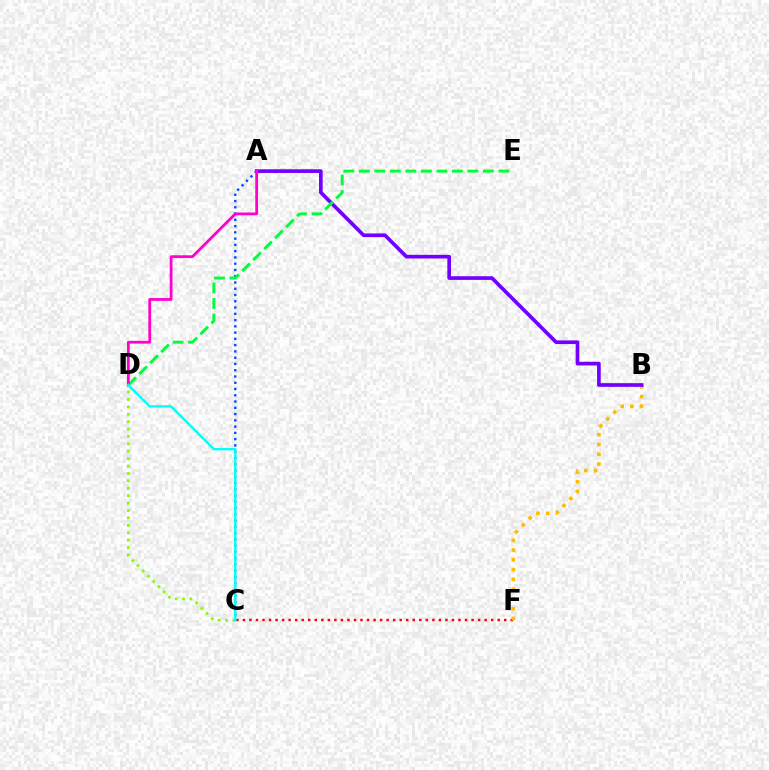{('C', 'D'): [{'color': '#84ff00', 'line_style': 'dotted', 'thickness': 2.01}, {'color': '#00fff6', 'line_style': 'solid', 'thickness': 1.72}], ('A', 'C'): [{'color': '#004bff', 'line_style': 'dotted', 'thickness': 1.7}], ('C', 'F'): [{'color': '#ff0000', 'line_style': 'dotted', 'thickness': 1.78}], ('B', 'F'): [{'color': '#ffbd00', 'line_style': 'dotted', 'thickness': 2.65}], ('A', 'B'): [{'color': '#7200ff', 'line_style': 'solid', 'thickness': 2.64}], ('D', 'E'): [{'color': '#00ff39', 'line_style': 'dashed', 'thickness': 2.11}], ('A', 'D'): [{'color': '#ff00cf', 'line_style': 'solid', 'thickness': 2.01}]}